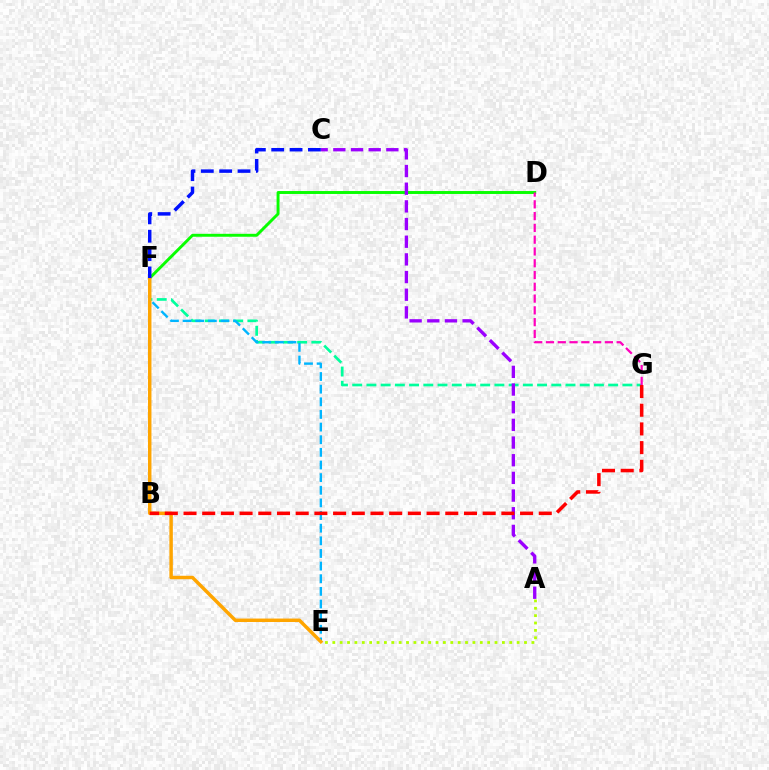{('D', 'F'): [{'color': '#08ff00', 'line_style': 'solid', 'thickness': 2.11}], ('F', 'G'): [{'color': '#00ff9d', 'line_style': 'dashed', 'thickness': 1.93}], ('E', 'F'): [{'color': '#00b5ff', 'line_style': 'dashed', 'thickness': 1.72}, {'color': '#ffa500', 'line_style': 'solid', 'thickness': 2.49}], ('A', 'C'): [{'color': '#9b00ff', 'line_style': 'dashed', 'thickness': 2.4}], ('A', 'E'): [{'color': '#b3ff00', 'line_style': 'dotted', 'thickness': 2.0}], ('D', 'G'): [{'color': '#ff00bd', 'line_style': 'dashed', 'thickness': 1.6}], ('C', 'F'): [{'color': '#0010ff', 'line_style': 'dashed', 'thickness': 2.49}], ('B', 'G'): [{'color': '#ff0000', 'line_style': 'dashed', 'thickness': 2.54}]}